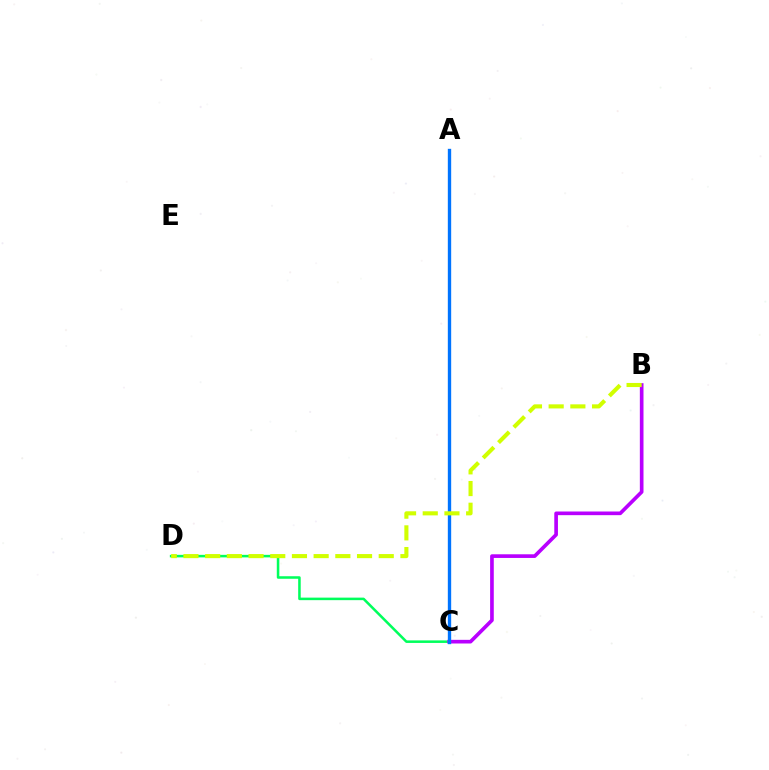{('C', 'D'): [{'color': '#00ff5c', 'line_style': 'solid', 'thickness': 1.83}], ('B', 'C'): [{'color': '#b900ff', 'line_style': 'solid', 'thickness': 2.63}], ('A', 'C'): [{'color': '#ff0000', 'line_style': 'dashed', 'thickness': 1.83}, {'color': '#0074ff', 'line_style': 'solid', 'thickness': 2.41}], ('B', 'D'): [{'color': '#d1ff00', 'line_style': 'dashed', 'thickness': 2.95}]}